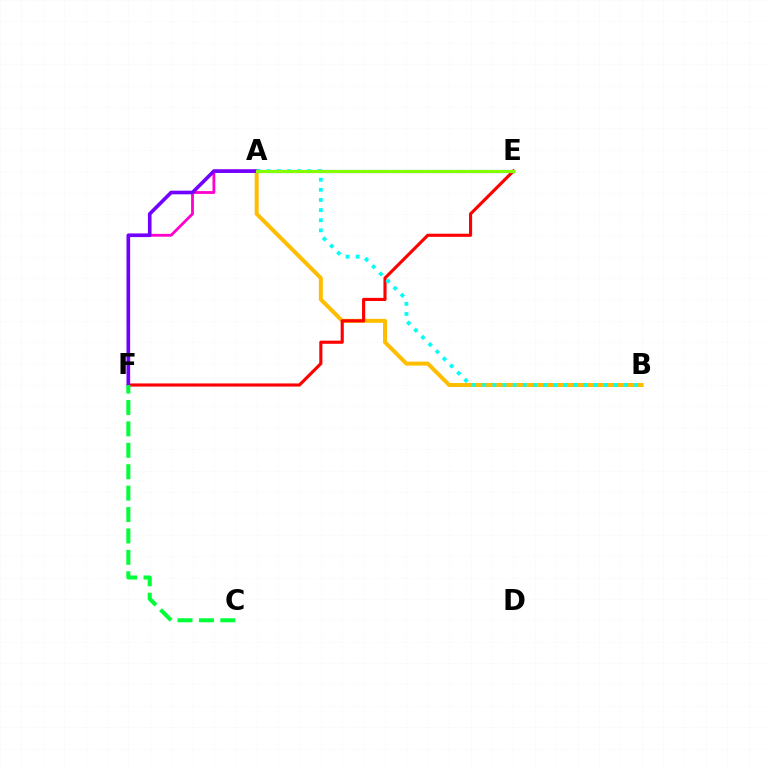{('A', 'F'): [{'color': '#ff00cf', 'line_style': 'solid', 'thickness': 2.02}, {'color': '#7200ff', 'line_style': 'solid', 'thickness': 2.62}], ('A', 'B'): [{'color': '#ffbd00', 'line_style': 'solid', 'thickness': 2.87}, {'color': '#00fff6', 'line_style': 'dotted', 'thickness': 2.75}], ('E', 'F'): [{'color': '#ff0000', 'line_style': 'solid', 'thickness': 2.25}], ('A', 'E'): [{'color': '#004bff', 'line_style': 'solid', 'thickness': 2.24}, {'color': '#84ff00', 'line_style': 'solid', 'thickness': 2.23}], ('C', 'F'): [{'color': '#00ff39', 'line_style': 'dashed', 'thickness': 2.91}]}